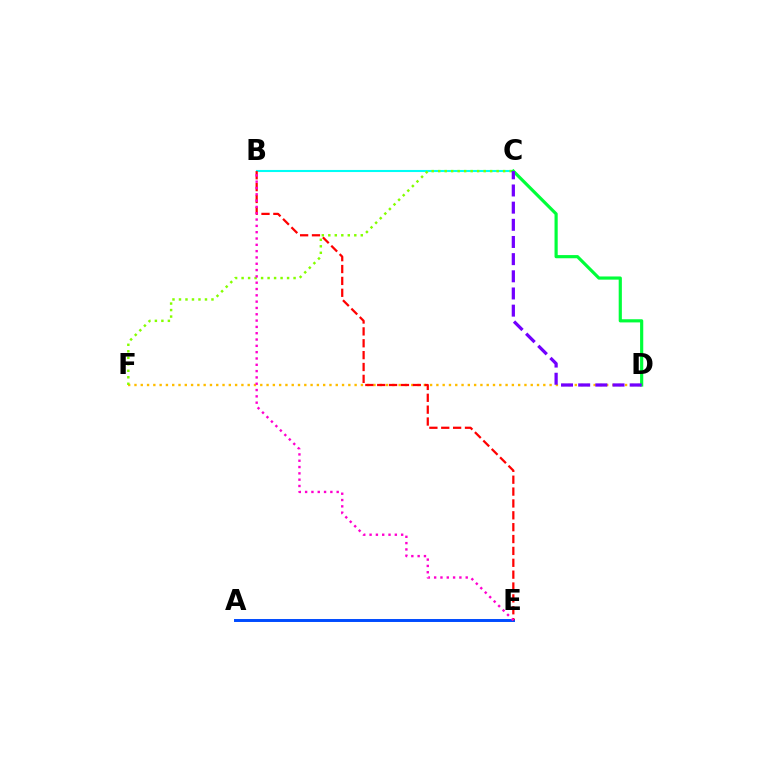{('A', 'E'): [{'color': '#004bff', 'line_style': 'solid', 'thickness': 2.12}], ('B', 'C'): [{'color': '#00fff6', 'line_style': 'solid', 'thickness': 1.5}], ('D', 'F'): [{'color': '#ffbd00', 'line_style': 'dotted', 'thickness': 1.71}], ('B', 'E'): [{'color': '#ff0000', 'line_style': 'dashed', 'thickness': 1.61}, {'color': '#ff00cf', 'line_style': 'dotted', 'thickness': 1.72}], ('C', 'F'): [{'color': '#84ff00', 'line_style': 'dotted', 'thickness': 1.77}], ('C', 'D'): [{'color': '#00ff39', 'line_style': 'solid', 'thickness': 2.28}, {'color': '#7200ff', 'line_style': 'dashed', 'thickness': 2.33}]}